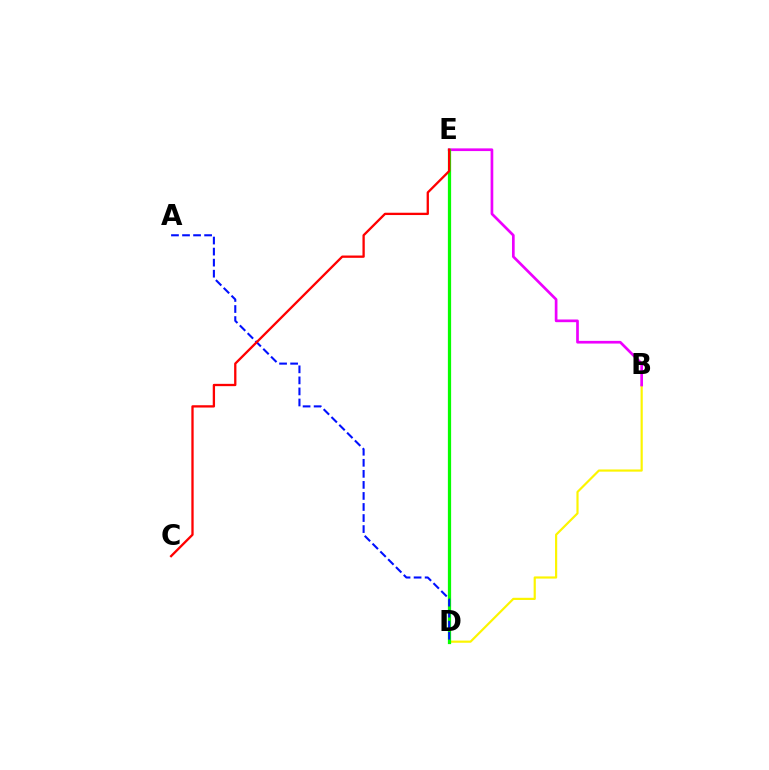{('B', 'D'): [{'color': '#fcf500', 'line_style': 'solid', 'thickness': 1.57}], ('B', 'E'): [{'color': '#ee00ff', 'line_style': 'solid', 'thickness': 1.94}], ('D', 'E'): [{'color': '#00fff6', 'line_style': 'solid', 'thickness': 1.94}, {'color': '#08ff00', 'line_style': 'solid', 'thickness': 2.33}], ('A', 'D'): [{'color': '#0010ff', 'line_style': 'dashed', 'thickness': 1.5}], ('C', 'E'): [{'color': '#ff0000', 'line_style': 'solid', 'thickness': 1.66}]}